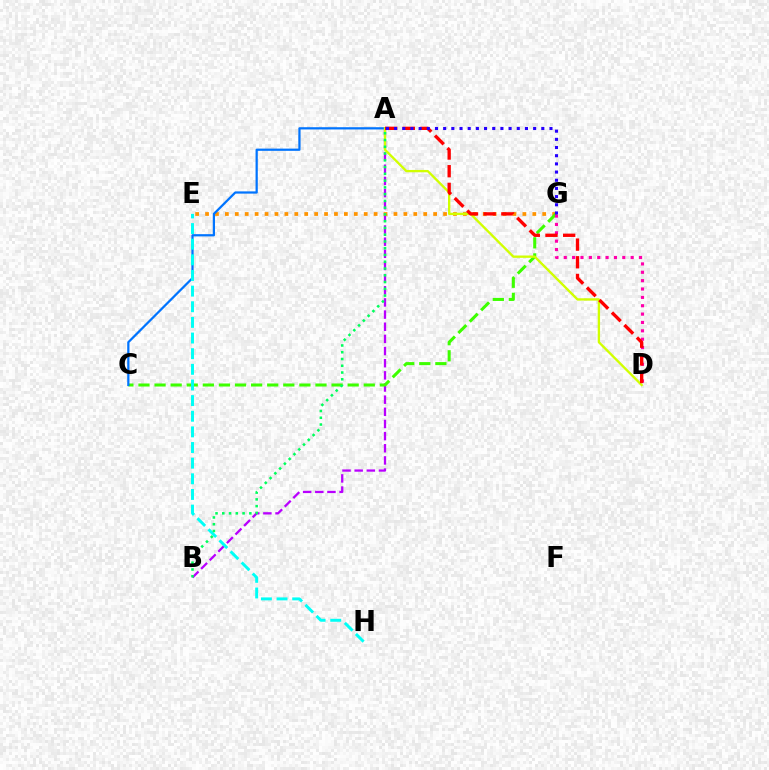{('A', 'B'): [{'color': '#b900ff', 'line_style': 'dashed', 'thickness': 1.65}, {'color': '#00ff5c', 'line_style': 'dotted', 'thickness': 1.84}], ('E', 'G'): [{'color': '#ff9400', 'line_style': 'dotted', 'thickness': 2.69}], ('C', 'G'): [{'color': '#3dff00', 'line_style': 'dashed', 'thickness': 2.19}], ('A', 'C'): [{'color': '#0074ff', 'line_style': 'solid', 'thickness': 1.61}], ('D', 'G'): [{'color': '#ff00ac', 'line_style': 'dotted', 'thickness': 2.27}], ('A', 'D'): [{'color': '#d1ff00', 'line_style': 'solid', 'thickness': 1.68}, {'color': '#ff0000', 'line_style': 'dashed', 'thickness': 2.4}], ('E', 'H'): [{'color': '#00fff6', 'line_style': 'dashed', 'thickness': 2.12}], ('A', 'G'): [{'color': '#2500ff', 'line_style': 'dotted', 'thickness': 2.22}]}